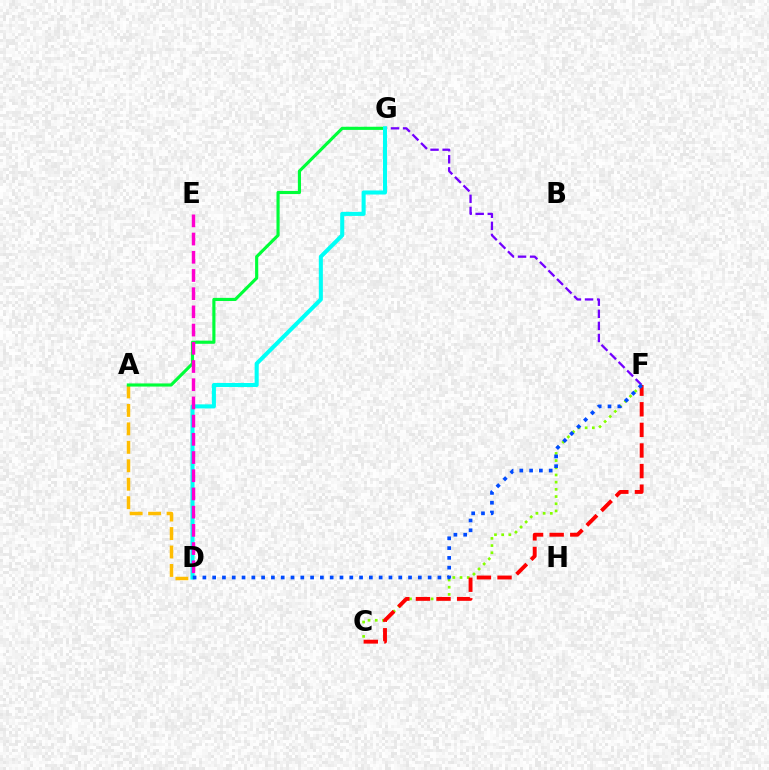{('A', 'D'): [{'color': '#ffbd00', 'line_style': 'dashed', 'thickness': 2.51}], ('F', 'G'): [{'color': '#7200ff', 'line_style': 'dashed', 'thickness': 1.64}], ('C', 'F'): [{'color': '#84ff00', 'line_style': 'dotted', 'thickness': 1.95}, {'color': '#ff0000', 'line_style': 'dashed', 'thickness': 2.8}], ('A', 'G'): [{'color': '#00ff39', 'line_style': 'solid', 'thickness': 2.26}], ('D', 'G'): [{'color': '#00fff6', 'line_style': 'solid', 'thickness': 2.92}], ('D', 'E'): [{'color': '#ff00cf', 'line_style': 'dashed', 'thickness': 2.47}], ('D', 'F'): [{'color': '#004bff', 'line_style': 'dotted', 'thickness': 2.66}]}